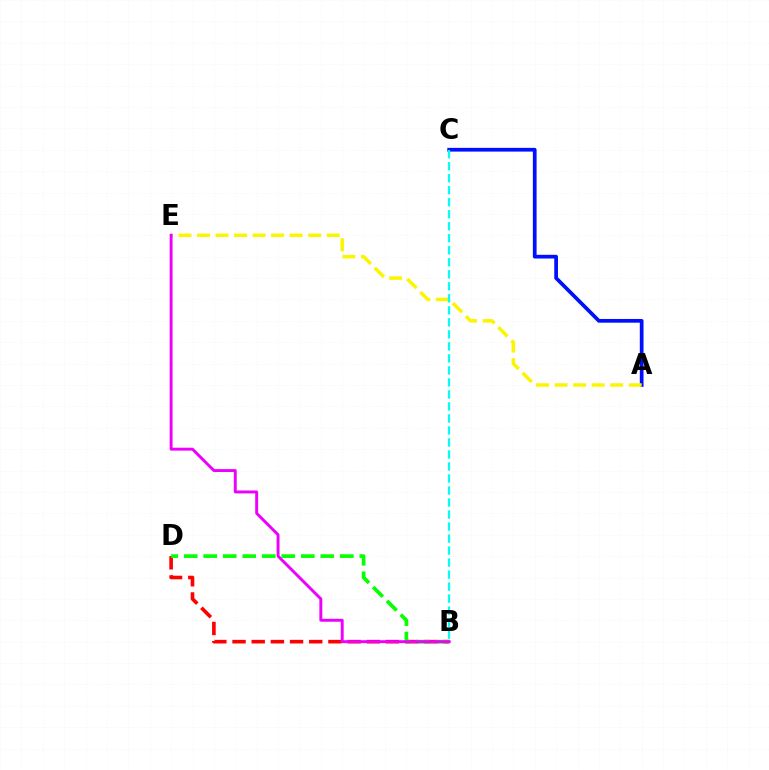{('B', 'D'): [{'color': '#ff0000', 'line_style': 'dashed', 'thickness': 2.61}, {'color': '#08ff00', 'line_style': 'dashed', 'thickness': 2.65}], ('A', 'C'): [{'color': '#0010ff', 'line_style': 'solid', 'thickness': 2.68}], ('A', 'E'): [{'color': '#fcf500', 'line_style': 'dashed', 'thickness': 2.52}], ('B', 'E'): [{'color': '#ee00ff', 'line_style': 'solid', 'thickness': 2.11}], ('B', 'C'): [{'color': '#00fff6', 'line_style': 'dashed', 'thickness': 1.63}]}